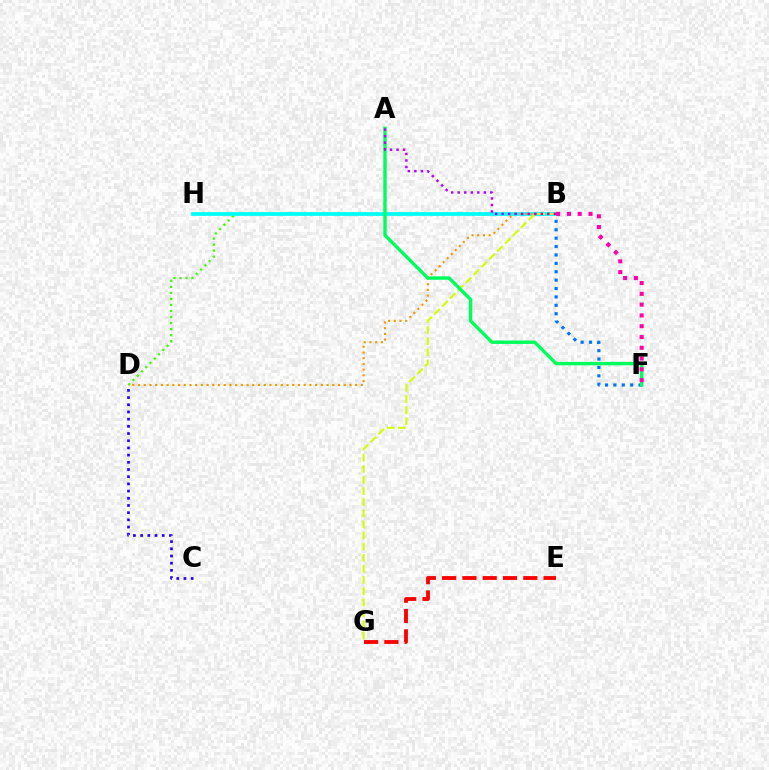{('B', 'D'): [{'color': '#3dff00', 'line_style': 'dotted', 'thickness': 1.64}, {'color': '#ff9400', 'line_style': 'dotted', 'thickness': 1.55}], ('B', 'H'): [{'color': '#00fff6', 'line_style': 'solid', 'thickness': 2.72}], ('C', 'D'): [{'color': '#2500ff', 'line_style': 'dotted', 'thickness': 1.95}], ('B', 'G'): [{'color': '#d1ff00', 'line_style': 'dashed', 'thickness': 1.51}], ('B', 'F'): [{'color': '#0074ff', 'line_style': 'dotted', 'thickness': 2.28}, {'color': '#ff00ac', 'line_style': 'dotted', 'thickness': 2.93}], ('A', 'F'): [{'color': '#00ff5c', 'line_style': 'solid', 'thickness': 2.45}], ('A', 'B'): [{'color': '#b900ff', 'line_style': 'dotted', 'thickness': 1.77}], ('E', 'G'): [{'color': '#ff0000', 'line_style': 'dashed', 'thickness': 2.76}]}